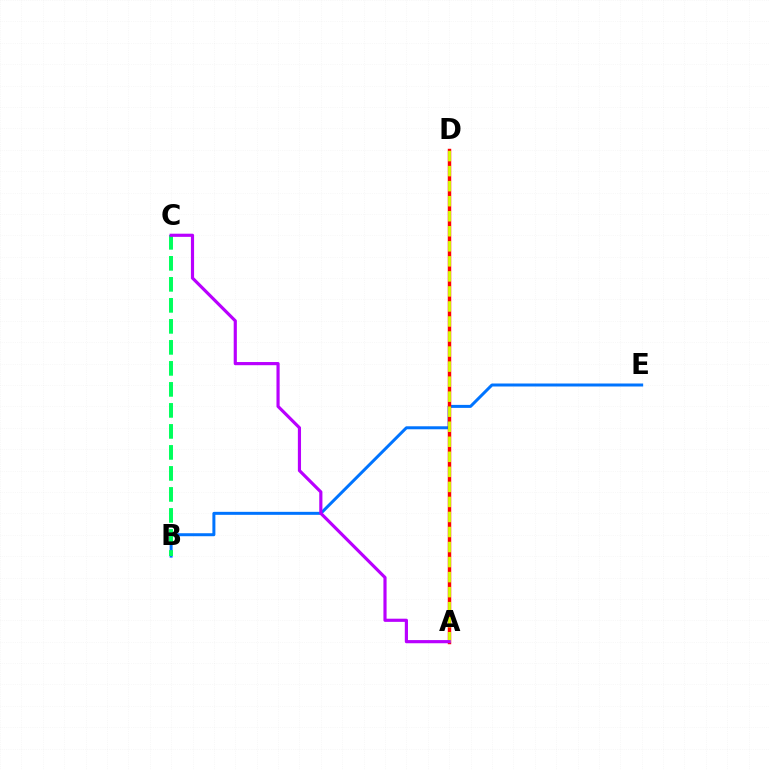{('B', 'E'): [{'color': '#0074ff', 'line_style': 'solid', 'thickness': 2.16}], ('B', 'C'): [{'color': '#00ff5c', 'line_style': 'dashed', 'thickness': 2.85}], ('A', 'D'): [{'color': '#ff0000', 'line_style': 'solid', 'thickness': 2.48}, {'color': '#d1ff00', 'line_style': 'dashed', 'thickness': 2.04}], ('A', 'C'): [{'color': '#b900ff', 'line_style': 'solid', 'thickness': 2.28}]}